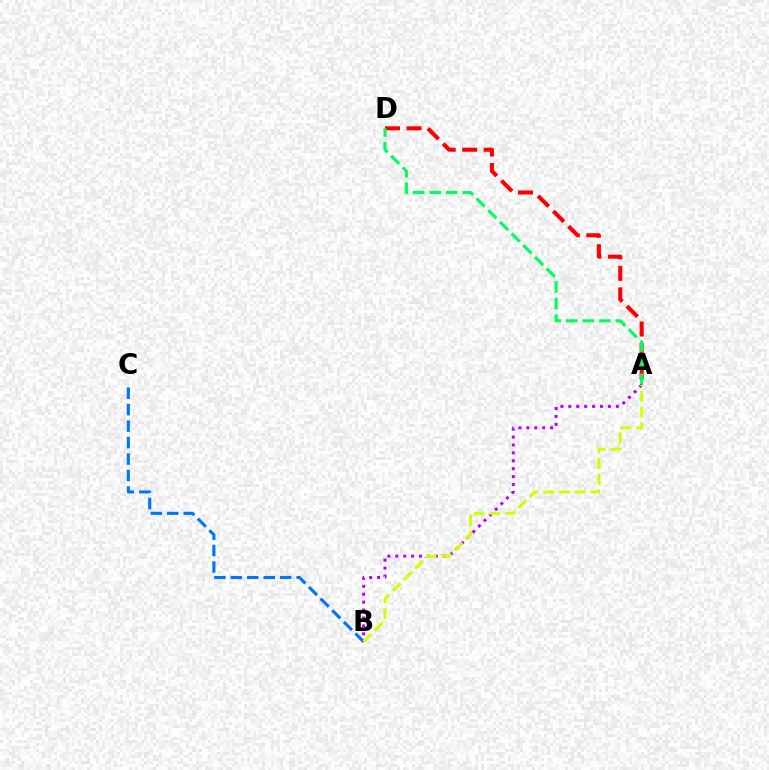{('A', 'D'): [{'color': '#ff0000', 'line_style': 'dashed', 'thickness': 2.92}, {'color': '#00ff5c', 'line_style': 'dashed', 'thickness': 2.25}], ('B', 'C'): [{'color': '#0074ff', 'line_style': 'dashed', 'thickness': 2.24}], ('A', 'B'): [{'color': '#b900ff', 'line_style': 'dotted', 'thickness': 2.15}, {'color': '#d1ff00', 'line_style': 'dashed', 'thickness': 2.13}]}